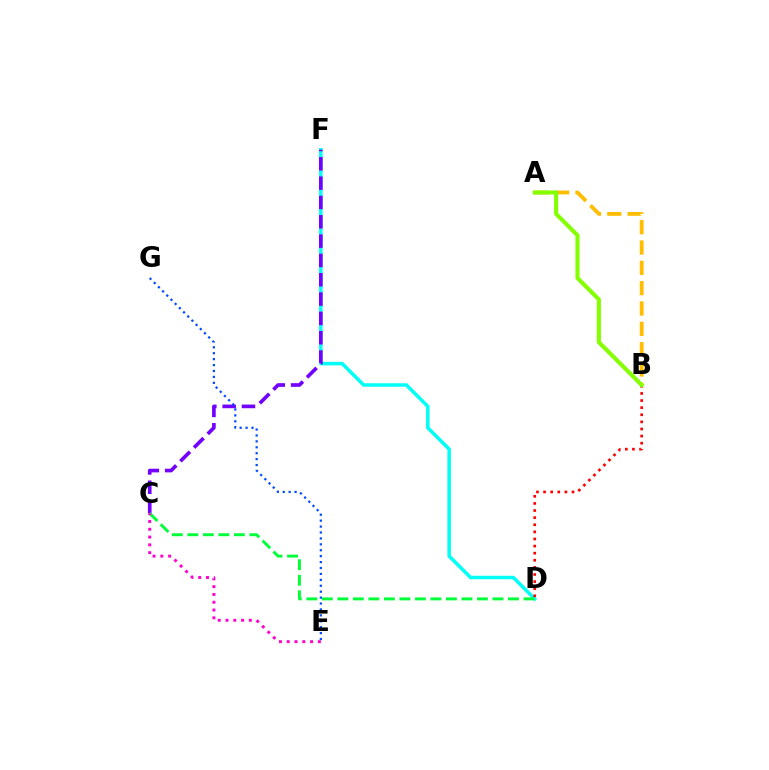{('D', 'F'): [{'color': '#00fff6', 'line_style': 'solid', 'thickness': 2.52}], ('C', 'F'): [{'color': '#7200ff', 'line_style': 'dashed', 'thickness': 2.63}], ('A', 'B'): [{'color': '#ffbd00', 'line_style': 'dashed', 'thickness': 2.76}, {'color': '#84ff00', 'line_style': 'solid', 'thickness': 2.94}], ('E', 'G'): [{'color': '#004bff', 'line_style': 'dotted', 'thickness': 1.61}], ('C', 'D'): [{'color': '#00ff39', 'line_style': 'dashed', 'thickness': 2.11}], ('B', 'D'): [{'color': '#ff0000', 'line_style': 'dotted', 'thickness': 1.93}], ('C', 'E'): [{'color': '#ff00cf', 'line_style': 'dotted', 'thickness': 2.12}]}